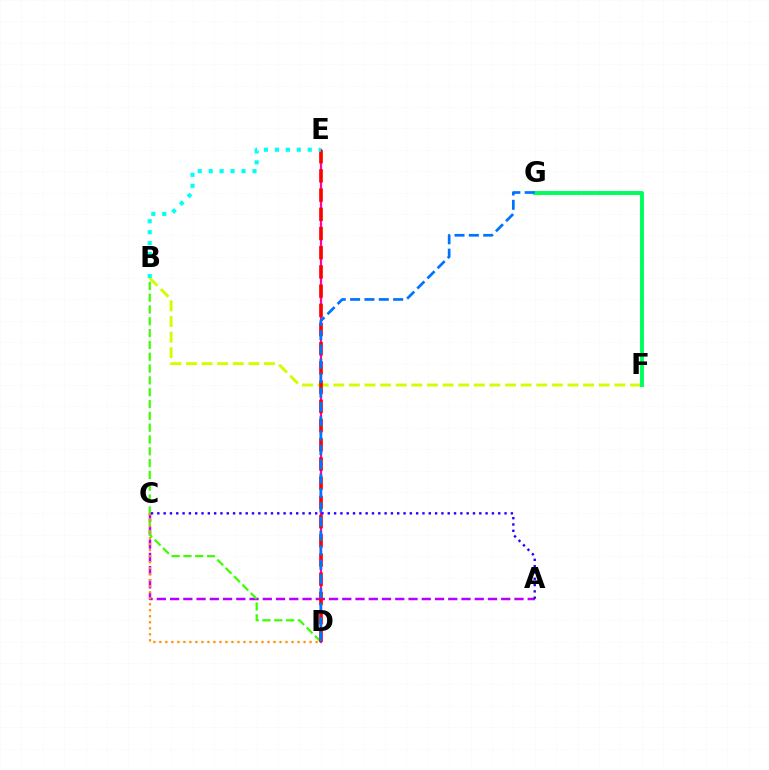{('D', 'E'): [{'color': '#ff00ac', 'line_style': 'solid', 'thickness': 1.6}, {'color': '#ff0000', 'line_style': 'dashed', 'thickness': 2.61}], ('A', 'C'): [{'color': '#b900ff', 'line_style': 'dashed', 'thickness': 1.8}, {'color': '#2500ff', 'line_style': 'dotted', 'thickness': 1.72}], ('B', 'D'): [{'color': '#3dff00', 'line_style': 'dashed', 'thickness': 1.61}], ('B', 'F'): [{'color': '#d1ff00', 'line_style': 'dashed', 'thickness': 2.12}], ('F', 'G'): [{'color': '#00ff5c', 'line_style': 'solid', 'thickness': 2.84}], ('C', 'D'): [{'color': '#ff9400', 'line_style': 'dotted', 'thickness': 1.63}], ('B', 'E'): [{'color': '#00fff6', 'line_style': 'dotted', 'thickness': 2.98}], ('D', 'G'): [{'color': '#0074ff', 'line_style': 'dashed', 'thickness': 1.95}]}